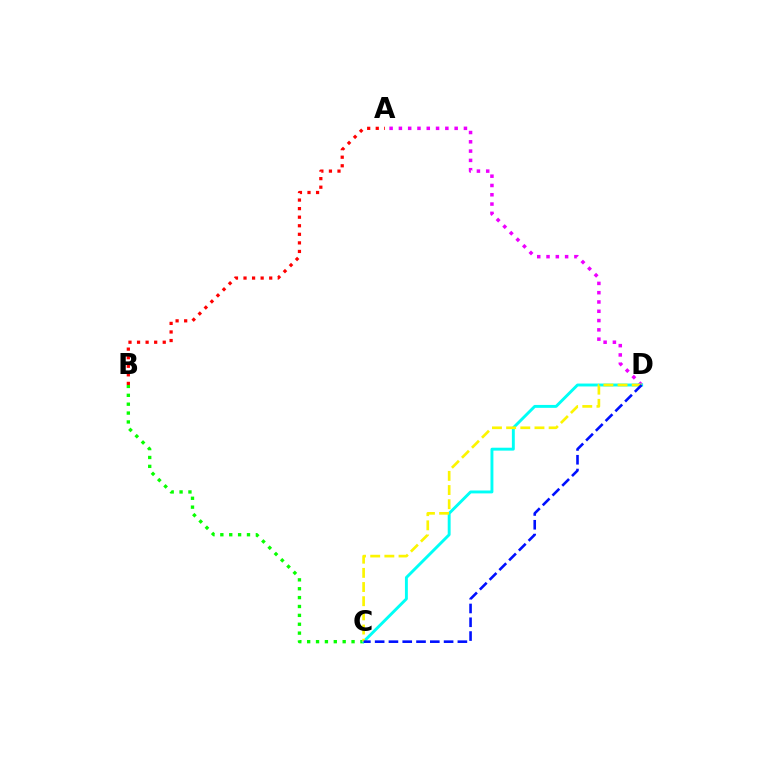{('A', 'D'): [{'color': '#ee00ff', 'line_style': 'dotted', 'thickness': 2.52}], ('B', 'C'): [{'color': '#08ff00', 'line_style': 'dotted', 'thickness': 2.41}], ('C', 'D'): [{'color': '#00fff6', 'line_style': 'solid', 'thickness': 2.09}, {'color': '#fcf500', 'line_style': 'dashed', 'thickness': 1.92}, {'color': '#0010ff', 'line_style': 'dashed', 'thickness': 1.87}], ('A', 'B'): [{'color': '#ff0000', 'line_style': 'dotted', 'thickness': 2.33}]}